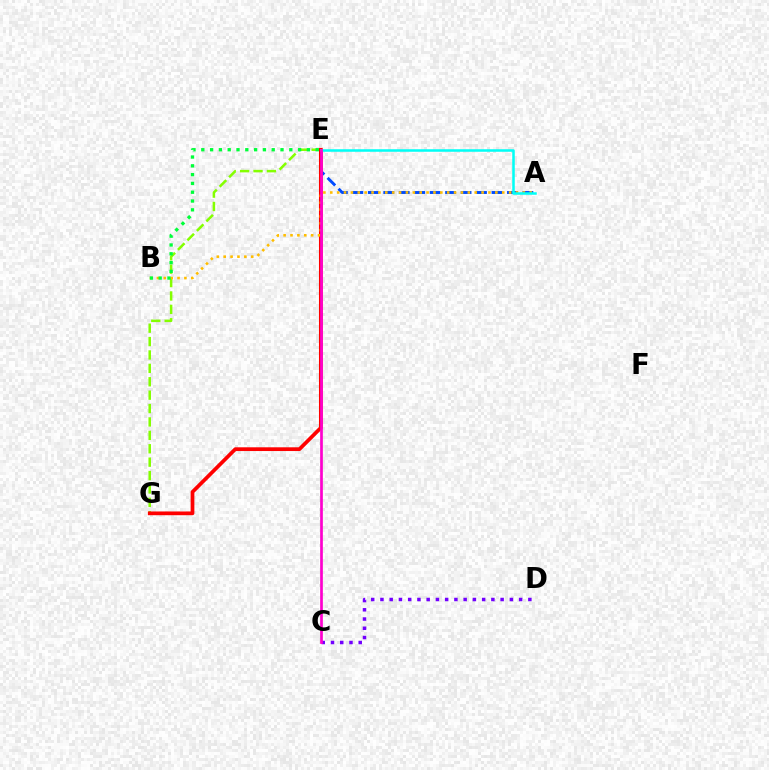{('C', 'D'): [{'color': '#7200ff', 'line_style': 'dotted', 'thickness': 2.51}], ('E', 'G'): [{'color': '#84ff00', 'line_style': 'dashed', 'thickness': 1.82}, {'color': '#ff0000', 'line_style': 'solid', 'thickness': 2.69}], ('A', 'E'): [{'color': '#004bff', 'line_style': 'dashed', 'thickness': 2.1}, {'color': '#00fff6', 'line_style': 'solid', 'thickness': 1.82}], ('A', 'B'): [{'color': '#ffbd00', 'line_style': 'dotted', 'thickness': 1.87}], ('B', 'E'): [{'color': '#00ff39', 'line_style': 'dotted', 'thickness': 2.39}], ('C', 'E'): [{'color': '#ff00cf', 'line_style': 'solid', 'thickness': 1.94}]}